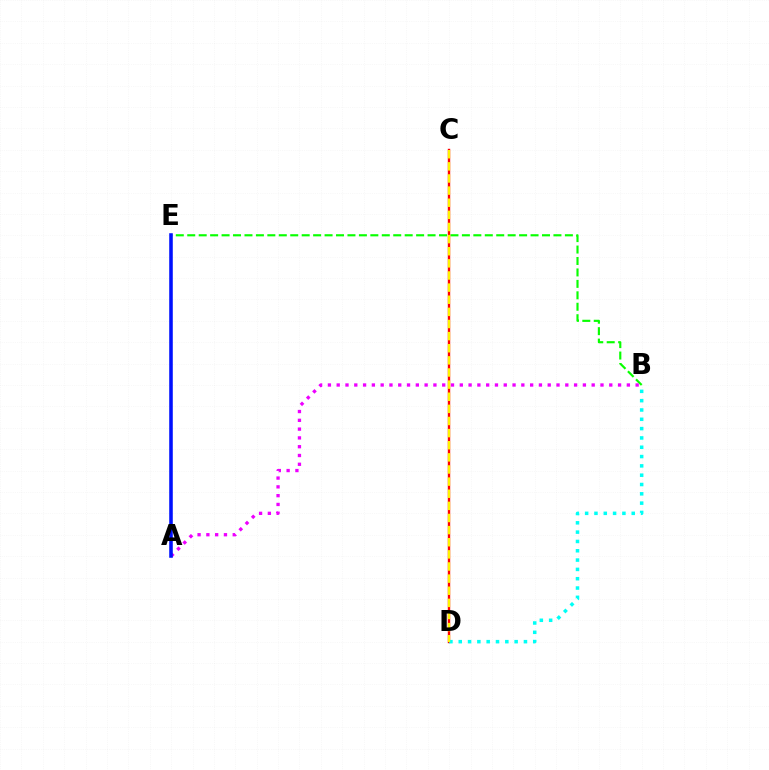{('B', 'E'): [{'color': '#08ff00', 'line_style': 'dashed', 'thickness': 1.55}], ('C', 'D'): [{'color': '#ff0000', 'line_style': 'solid', 'thickness': 1.73}, {'color': '#fcf500', 'line_style': 'dashed', 'thickness': 1.65}], ('A', 'B'): [{'color': '#ee00ff', 'line_style': 'dotted', 'thickness': 2.39}], ('B', 'D'): [{'color': '#00fff6', 'line_style': 'dotted', 'thickness': 2.53}], ('A', 'E'): [{'color': '#0010ff', 'line_style': 'solid', 'thickness': 2.57}]}